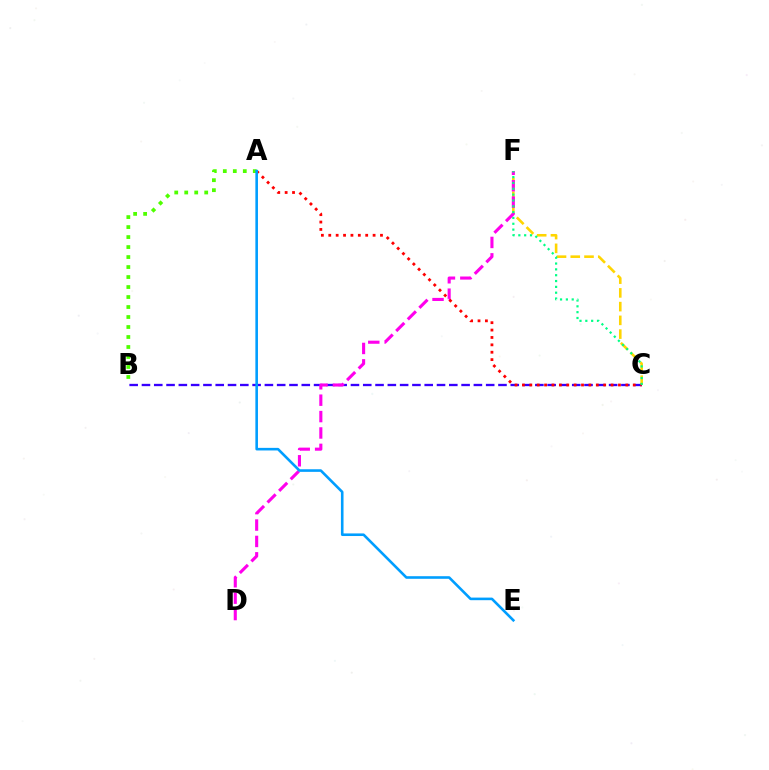{('B', 'C'): [{'color': '#3700ff', 'line_style': 'dashed', 'thickness': 1.67}], ('C', 'F'): [{'color': '#ffd500', 'line_style': 'dashed', 'thickness': 1.87}, {'color': '#00ff86', 'line_style': 'dotted', 'thickness': 1.59}], ('D', 'F'): [{'color': '#ff00ed', 'line_style': 'dashed', 'thickness': 2.23}], ('A', 'C'): [{'color': '#ff0000', 'line_style': 'dotted', 'thickness': 2.01}], ('A', 'B'): [{'color': '#4fff00', 'line_style': 'dotted', 'thickness': 2.72}], ('A', 'E'): [{'color': '#009eff', 'line_style': 'solid', 'thickness': 1.87}]}